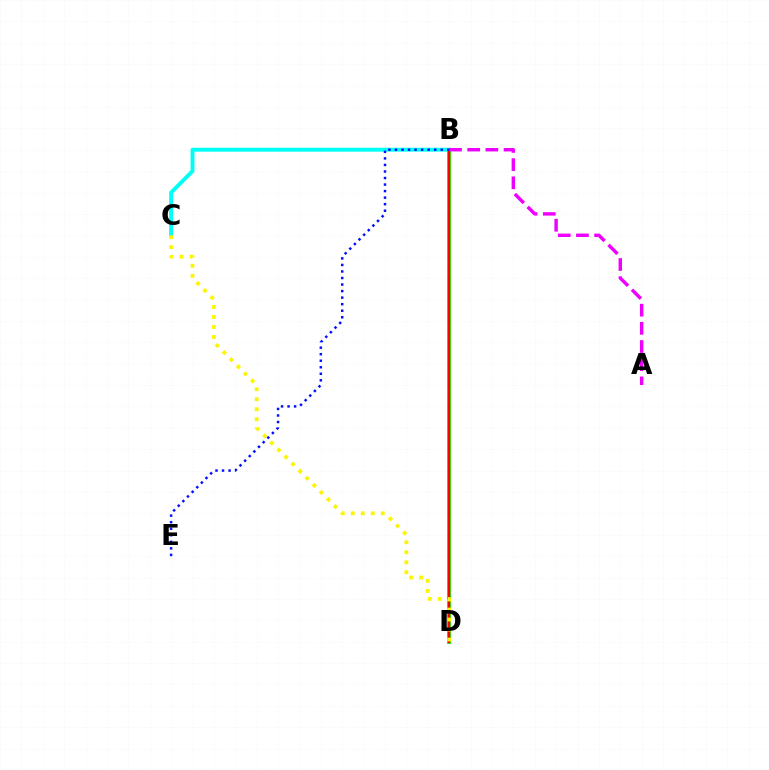{('B', 'D'): [{'color': '#08ff00', 'line_style': 'solid', 'thickness': 2.78}, {'color': '#ff0000', 'line_style': 'solid', 'thickness': 1.7}], ('B', 'C'): [{'color': '#00fff6', 'line_style': 'solid', 'thickness': 2.81}], ('B', 'E'): [{'color': '#0010ff', 'line_style': 'dotted', 'thickness': 1.78}], ('C', 'D'): [{'color': '#fcf500', 'line_style': 'dotted', 'thickness': 2.72}], ('A', 'B'): [{'color': '#ee00ff', 'line_style': 'dashed', 'thickness': 2.47}]}